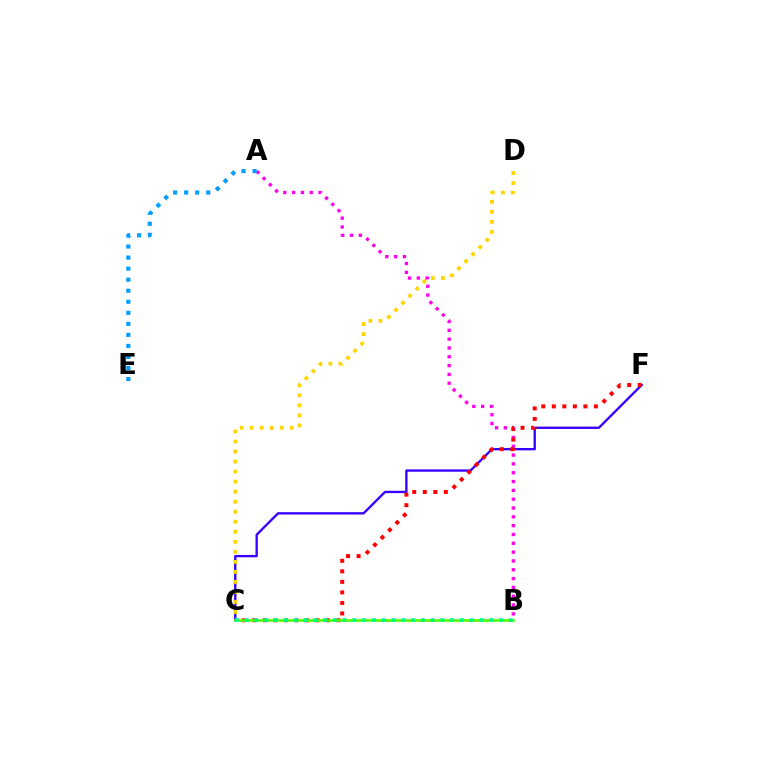{('C', 'F'): [{'color': '#3700ff', 'line_style': 'solid', 'thickness': 1.69}, {'color': '#ff0000', 'line_style': 'dotted', 'thickness': 2.86}], ('A', 'B'): [{'color': '#ff00ed', 'line_style': 'dotted', 'thickness': 2.4}], ('B', 'C'): [{'color': '#4fff00', 'line_style': 'solid', 'thickness': 1.87}, {'color': '#00ff86', 'line_style': 'dotted', 'thickness': 2.66}], ('A', 'E'): [{'color': '#009eff', 'line_style': 'dotted', 'thickness': 3.0}], ('C', 'D'): [{'color': '#ffd500', 'line_style': 'dotted', 'thickness': 2.72}]}